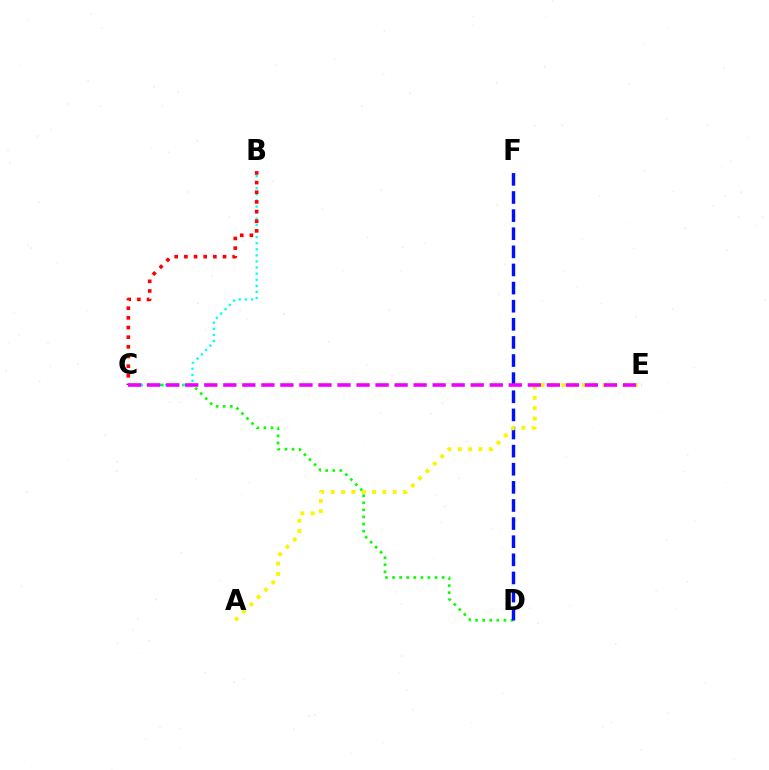{('C', 'D'): [{'color': '#08ff00', 'line_style': 'dotted', 'thickness': 1.92}], ('D', 'F'): [{'color': '#0010ff', 'line_style': 'dashed', 'thickness': 2.46}], ('A', 'E'): [{'color': '#fcf500', 'line_style': 'dotted', 'thickness': 2.81}], ('B', 'C'): [{'color': '#00fff6', 'line_style': 'dotted', 'thickness': 1.66}, {'color': '#ff0000', 'line_style': 'dotted', 'thickness': 2.62}], ('C', 'E'): [{'color': '#ee00ff', 'line_style': 'dashed', 'thickness': 2.59}]}